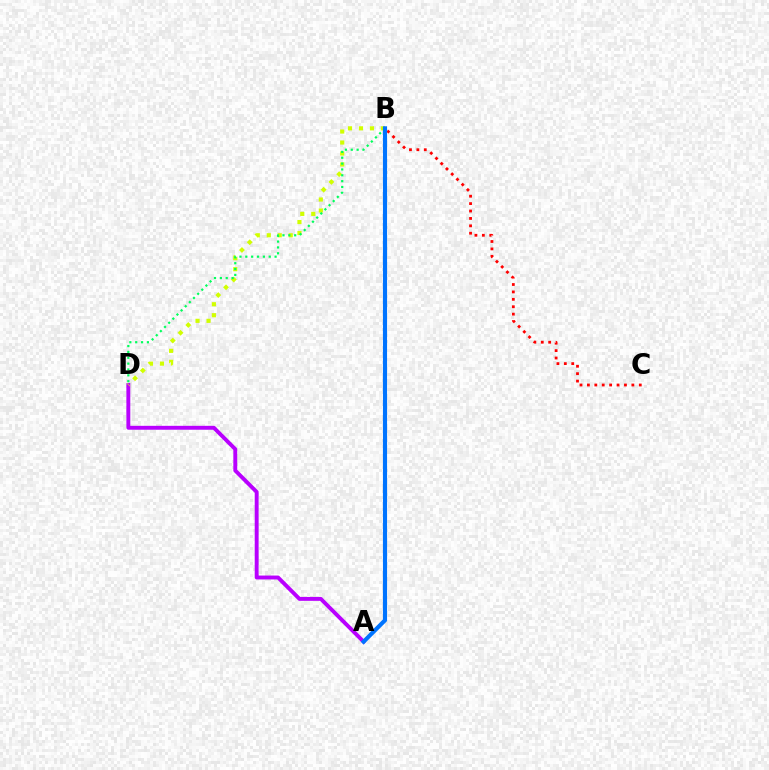{('B', 'C'): [{'color': '#ff0000', 'line_style': 'dotted', 'thickness': 2.01}], ('A', 'D'): [{'color': '#b900ff', 'line_style': 'solid', 'thickness': 2.81}], ('B', 'D'): [{'color': '#d1ff00', 'line_style': 'dotted', 'thickness': 2.98}, {'color': '#00ff5c', 'line_style': 'dotted', 'thickness': 1.59}], ('A', 'B'): [{'color': '#0074ff', 'line_style': 'solid', 'thickness': 2.96}]}